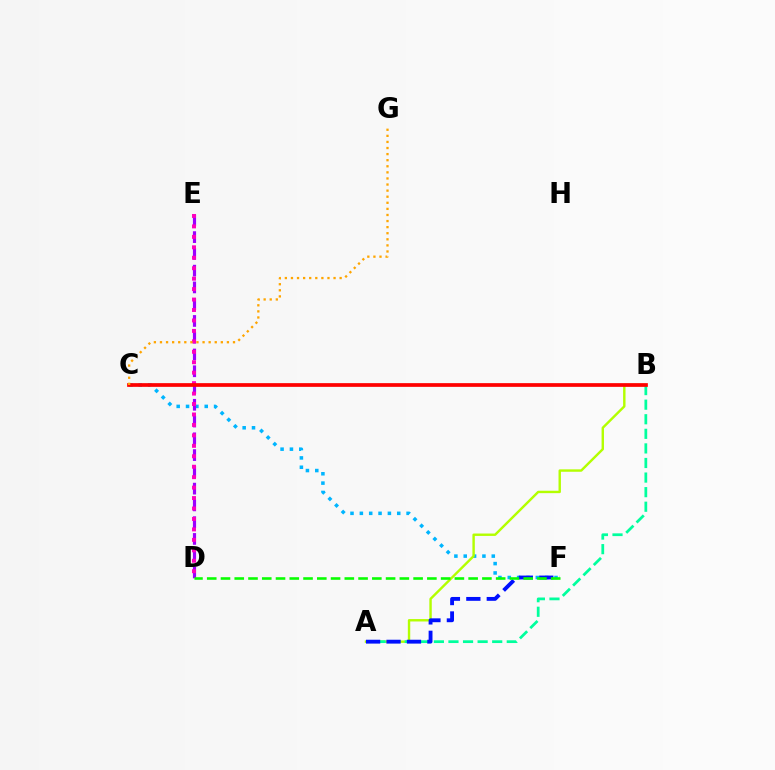{('C', 'F'): [{'color': '#00b5ff', 'line_style': 'dotted', 'thickness': 2.54}], ('D', 'E'): [{'color': '#9b00ff', 'line_style': 'dashed', 'thickness': 2.28}, {'color': '#ff00bd', 'line_style': 'dotted', 'thickness': 2.84}], ('A', 'B'): [{'color': '#b3ff00', 'line_style': 'solid', 'thickness': 1.73}, {'color': '#00ff9d', 'line_style': 'dashed', 'thickness': 1.98}], ('B', 'C'): [{'color': '#ff0000', 'line_style': 'solid', 'thickness': 2.67}], ('C', 'G'): [{'color': '#ffa500', 'line_style': 'dotted', 'thickness': 1.65}], ('A', 'F'): [{'color': '#0010ff', 'line_style': 'dashed', 'thickness': 2.78}], ('D', 'F'): [{'color': '#08ff00', 'line_style': 'dashed', 'thickness': 1.87}]}